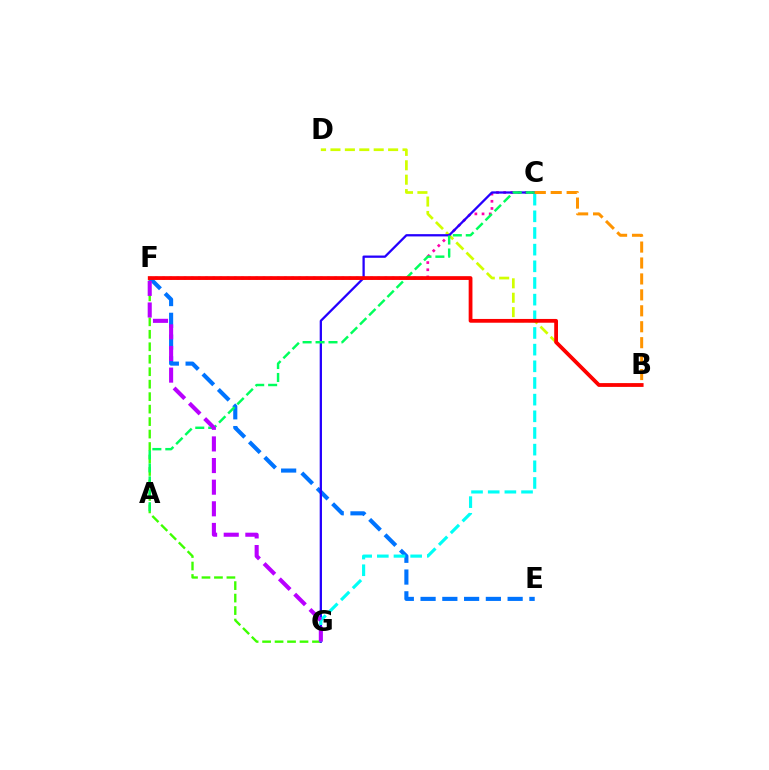{('B', 'D'): [{'color': '#d1ff00', 'line_style': 'dashed', 'thickness': 1.96}], ('C', 'F'): [{'color': '#ff00ac', 'line_style': 'dotted', 'thickness': 1.95}], ('F', 'G'): [{'color': '#3dff00', 'line_style': 'dashed', 'thickness': 1.69}, {'color': '#b900ff', 'line_style': 'dashed', 'thickness': 2.94}], ('E', 'F'): [{'color': '#0074ff', 'line_style': 'dashed', 'thickness': 2.96}], ('C', 'G'): [{'color': '#2500ff', 'line_style': 'solid', 'thickness': 1.64}, {'color': '#00fff6', 'line_style': 'dashed', 'thickness': 2.26}], ('A', 'C'): [{'color': '#00ff5c', 'line_style': 'dashed', 'thickness': 1.76}], ('B', 'C'): [{'color': '#ff9400', 'line_style': 'dashed', 'thickness': 2.16}], ('B', 'F'): [{'color': '#ff0000', 'line_style': 'solid', 'thickness': 2.72}]}